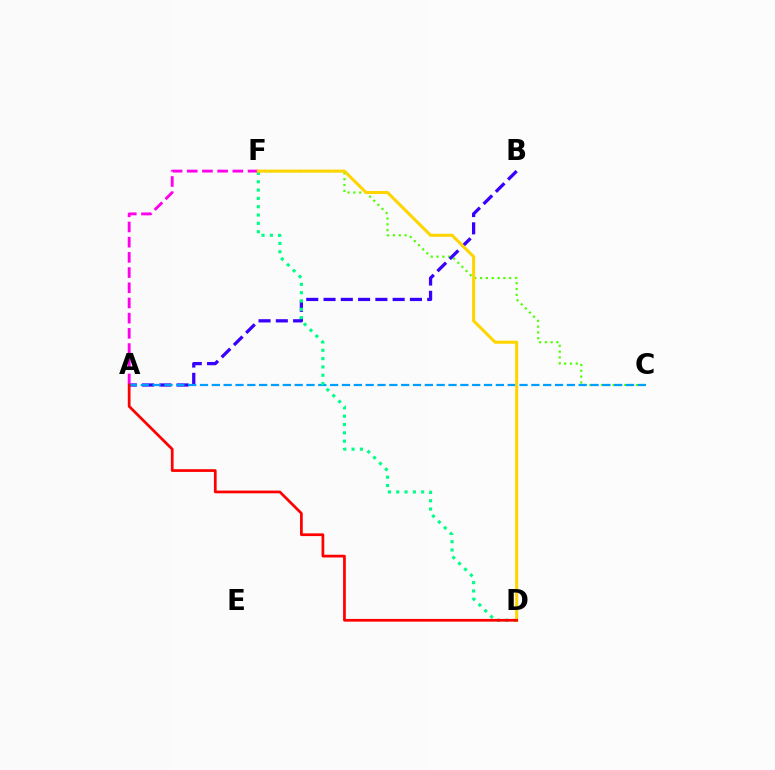{('C', 'F'): [{'color': '#4fff00', 'line_style': 'dotted', 'thickness': 1.58}], ('A', 'B'): [{'color': '#3700ff', 'line_style': 'dashed', 'thickness': 2.35}], ('A', 'C'): [{'color': '#009eff', 'line_style': 'dashed', 'thickness': 1.61}], ('D', 'F'): [{'color': '#00ff86', 'line_style': 'dotted', 'thickness': 2.26}, {'color': '#ffd500', 'line_style': 'solid', 'thickness': 2.19}], ('A', 'F'): [{'color': '#ff00ed', 'line_style': 'dashed', 'thickness': 2.06}], ('A', 'D'): [{'color': '#ff0000', 'line_style': 'solid', 'thickness': 1.96}]}